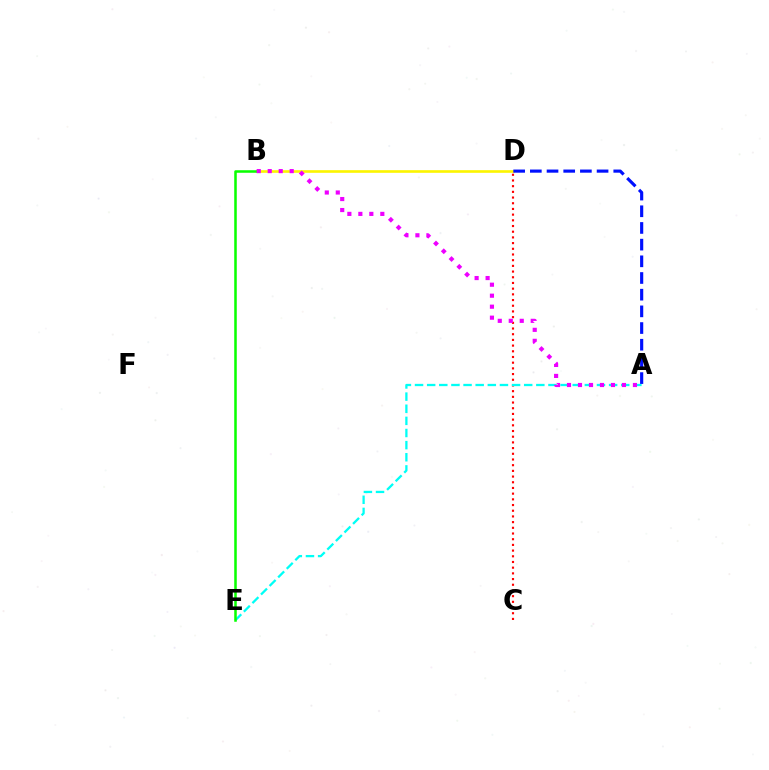{('C', 'D'): [{'color': '#ff0000', 'line_style': 'dotted', 'thickness': 1.55}], ('B', 'D'): [{'color': '#fcf500', 'line_style': 'solid', 'thickness': 1.89}], ('A', 'E'): [{'color': '#00fff6', 'line_style': 'dashed', 'thickness': 1.65}], ('B', 'E'): [{'color': '#08ff00', 'line_style': 'solid', 'thickness': 1.82}], ('A', 'D'): [{'color': '#0010ff', 'line_style': 'dashed', 'thickness': 2.27}], ('A', 'B'): [{'color': '#ee00ff', 'line_style': 'dotted', 'thickness': 2.99}]}